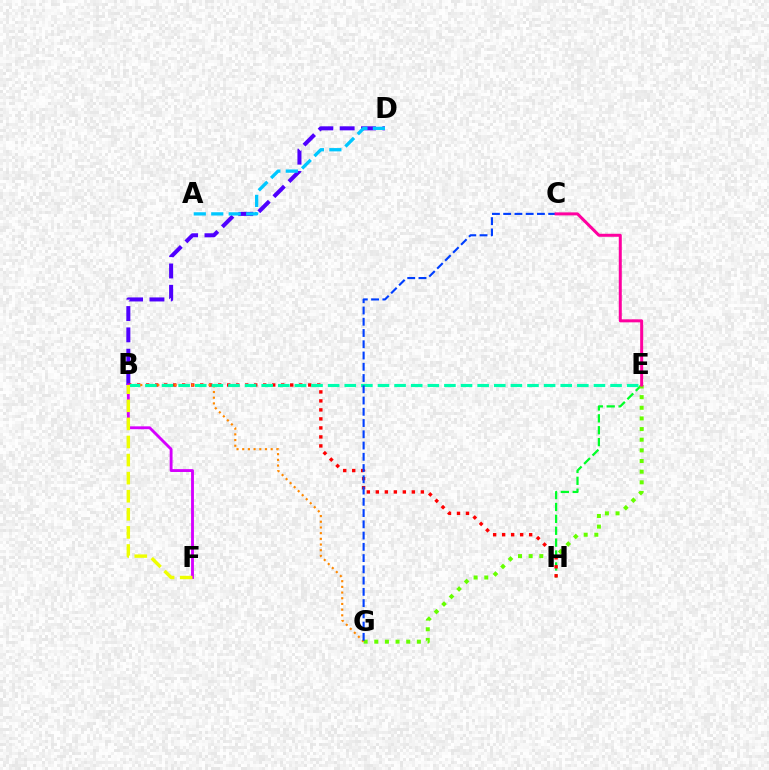{('E', 'H'): [{'color': '#00ff27', 'line_style': 'dashed', 'thickness': 1.62}], ('E', 'G'): [{'color': '#66ff00', 'line_style': 'dotted', 'thickness': 2.89}], ('B', 'D'): [{'color': '#4f00ff', 'line_style': 'dashed', 'thickness': 2.9}], ('B', 'H'): [{'color': '#ff0000', 'line_style': 'dotted', 'thickness': 2.45}], ('A', 'D'): [{'color': '#00c7ff', 'line_style': 'dashed', 'thickness': 2.37}], ('B', 'G'): [{'color': '#ff8800', 'line_style': 'dotted', 'thickness': 1.55}], ('B', 'E'): [{'color': '#00ffaf', 'line_style': 'dashed', 'thickness': 2.26}], ('B', 'F'): [{'color': '#d600ff', 'line_style': 'solid', 'thickness': 2.06}, {'color': '#eeff00', 'line_style': 'dashed', 'thickness': 2.46}], ('C', 'G'): [{'color': '#003fff', 'line_style': 'dashed', 'thickness': 1.53}], ('C', 'E'): [{'color': '#ff00a0', 'line_style': 'solid', 'thickness': 2.16}]}